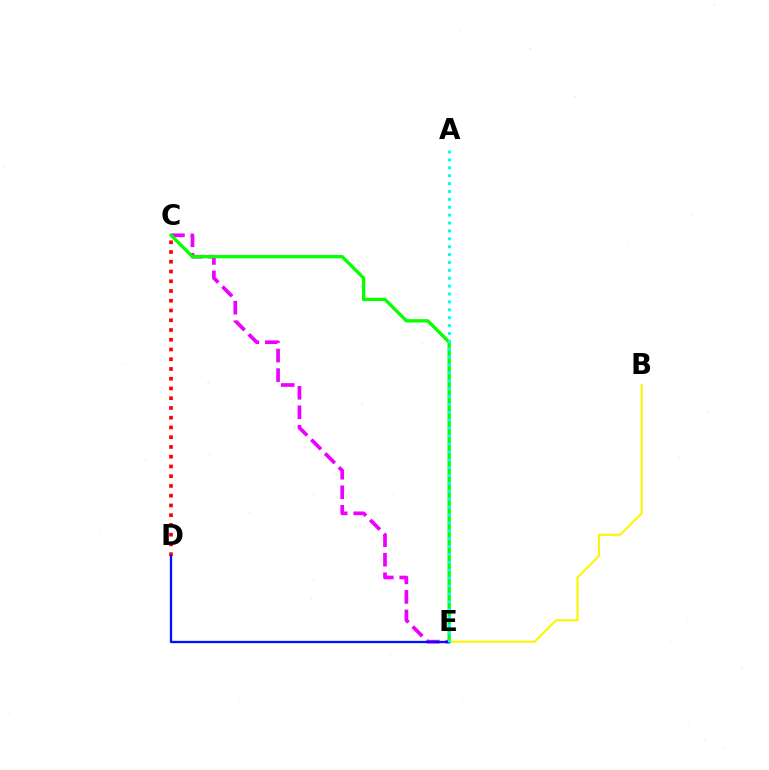{('C', 'D'): [{'color': '#ff0000', 'line_style': 'dotted', 'thickness': 2.65}], ('C', 'E'): [{'color': '#ee00ff', 'line_style': 'dashed', 'thickness': 2.65}, {'color': '#08ff00', 'line_style': 'solid', 'thickness': 2.39}], ('B', 'E'): [{'color': '#fcf500', 'line_style': 'solid', 'thickness': 1.51}], ('D', 'E'): [{'color': '#0010ff', 'line_style': 'solid', 'thickness': 1.66}], ('A', 'E'): [{'color': '#00fff6', 'line_style': 'dotted', 'thickness': 2.14}]}